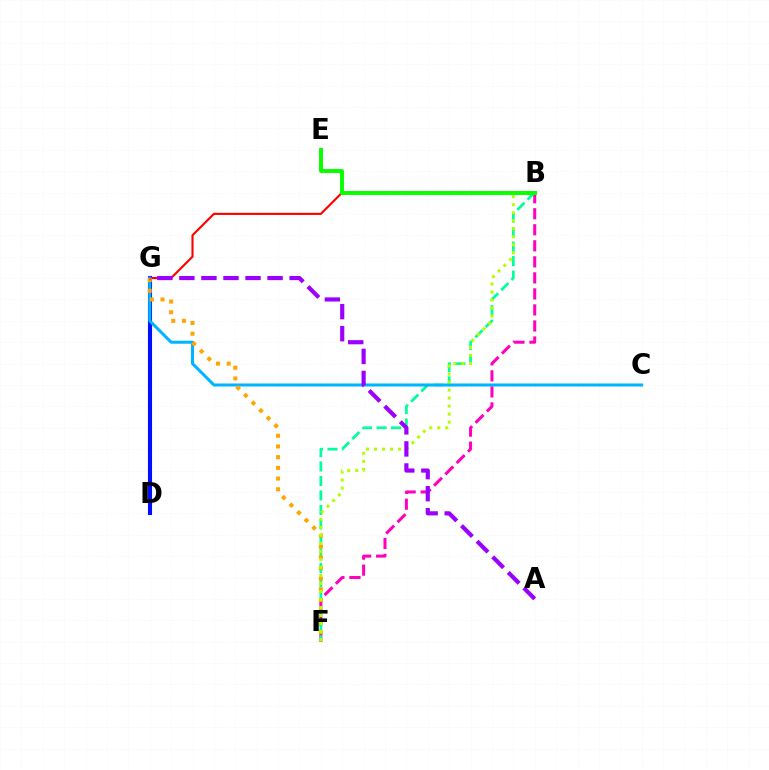{('B', 'F'): [{'color': '#ff00bd', 'line_style': 'dashed', 'thickness': 2.18}, {'color': '#00ff9d', 'line_style': 'dashed', 'thickness': 1.97}, {'color': '#b3ff00', 'line_style': 'dotted', 'thickness': 2.18}], ('D', 'G'): [{'color': '#0010ff', 'line_style': 'solid', 'thickness': 2.95}], ('B', 'G'): [{'color': '#ff0000', 'line_style': 'solid', 'thickness': 1.53}], ('C', 'G'): [{'color': '#00b5ff', 'line_style': 'solid', 'thickness': 2.18}], ('F', 'G'): [{'color': '#ffa500', 'line_style': 'dotted', 'thickness': 2.91}], ('A', 'G'): [{'color': '#9b00ff', 'line_style': 'dashed', 'thickness': 3.0}], ('B', 'E'): [{'color': '#08ff00', 'line_style': 'solid', 'thickness': 2.84}]}